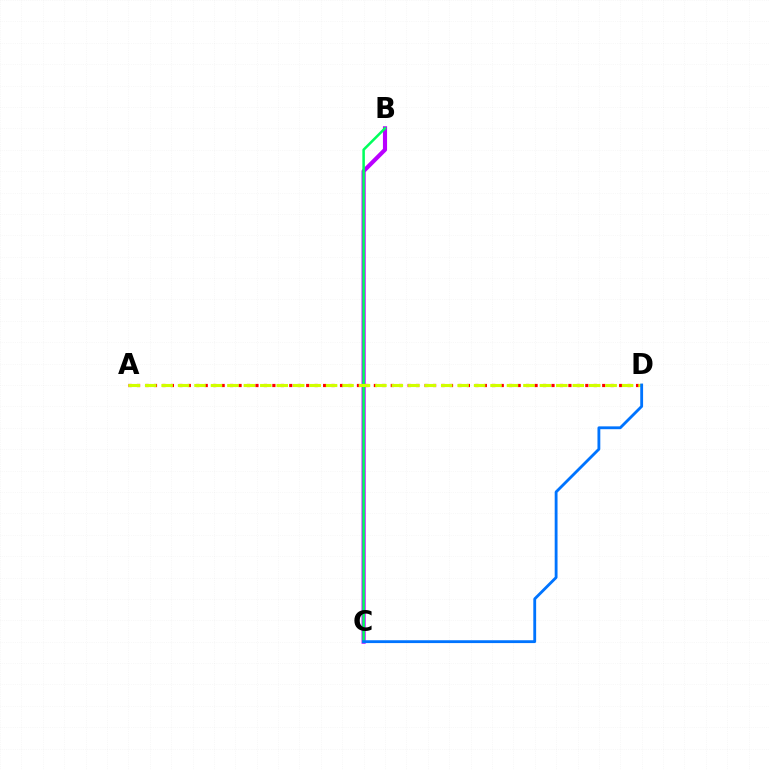{('B', 'C'): [{'color': '#b900ff', 'line_style': 'solid', 'thickness': 2.98}, {'color': '#00ff5c', 'line_style': 'solid', 'thickness': 1.82}], ('A', 'D'): [{'color': '#ff0000', 'line_style': 'dotted', 'thickness': 2.3}, {'color': '#d1ff00', 'line_style': 'dashed', 'thickness': 2.23}], ('C', 'D'): [{'color': '#0074ff', 'line_style': 'solid', 'thickness': 2.04}]}